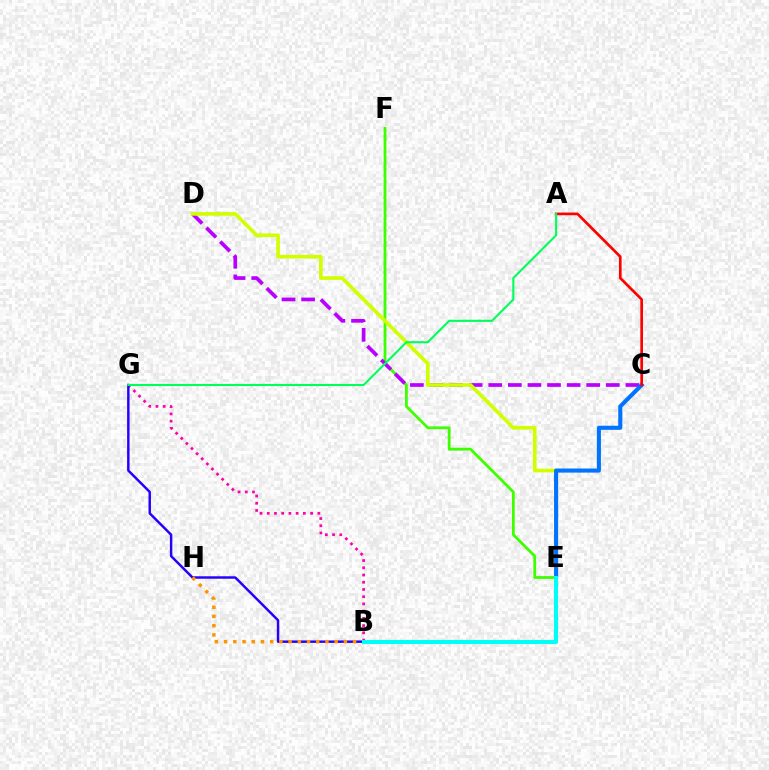{('E', 'F'): [{'color': '#3dff00', 'line_style': 'solid', 'thickness': 2.0}], ('B', 'G'): [{'color': '#ff00ac', 'line_style': 'dotted', 'thickness': 1.96}, {'color': '#2500ff', 'line_style': 'solid', 'thickness': 1.77}], ('C', 'D'): [{'color': '#b900ff', 'line_style': 'dashed', 'thickness': 2.66}], ('D', 'E'): [{'color': '#d1ff00', 'line_style': 'solid', 'thickness': 2.63}], ('C', 'E'): [{'color': '#0074ff', 'line_style': 'solid', 'thickness': 2.95}], ('B', 'H'): [{'color': '#ff9400', 'line_style': 'dotted', 'thickness': 2.5}], ('B', 'E'): [{'color': '#00fff6', 'line_style': 'solid', 'thickness': 2.94}], ('A', 'C'): [{'color': '#ff0000', 'line_style': 'solid', 'thickness': 1.93}], ('A', 'G'): [{'color': '#00ff5c', 'line_style': 'solid', 'thickness': 1.51}]}